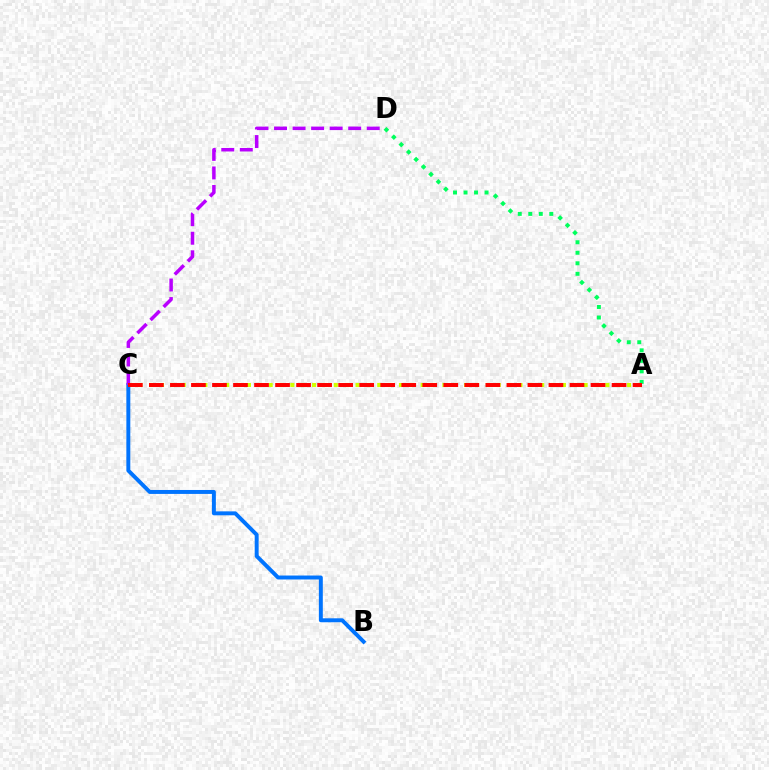{('A', 'C'): [{'color': '#d1ff00', 'line_style': 'dotted', 'thickness': 2.95}, {'color': '#ff0000', 'line_style': 'dashed', 'thickness': 2.86}], ('B', 'C'): [{'color': '#0074ff', 'line_style': 'solid', 'thickness': 2.84}], ('C', 'D'): [{'color': '#b900ff', 'line_style': 'dashed', 'thickness': 2.52}], ('A', 'D'): [{'color': '#00ff5c', 'line_style': 'dotted', 'thickness': 2.86}]}